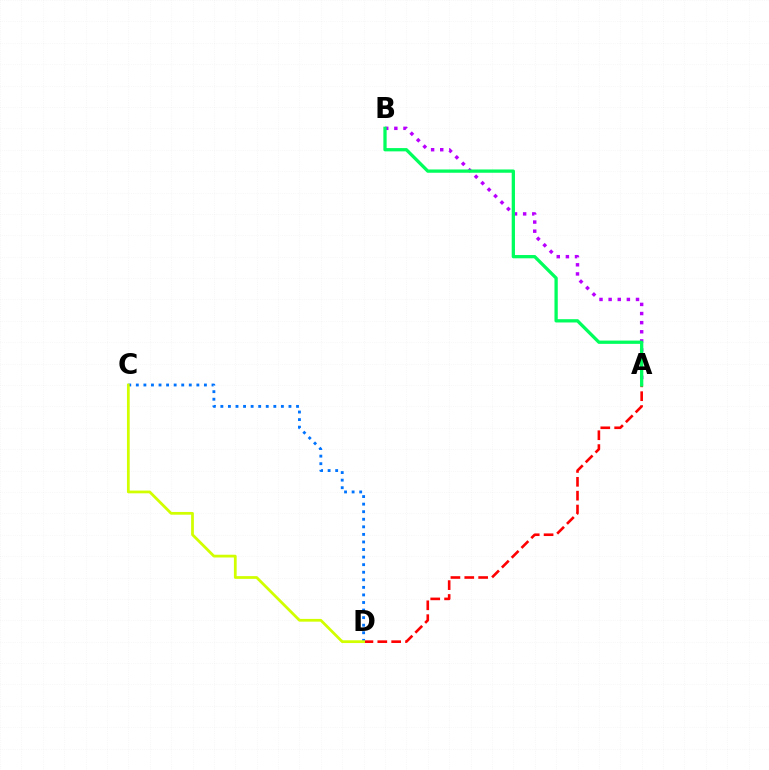{('A', 'B'): [{'color': '#b900ff', 'line_style': 'dotted', 'thickness': 2.48}, {'color': '#00ff5c', 'line_style': 'solid', 'thickness': 2.36}], ('A', 'D'): [{'color': '#ff0000', 'line_style': 'dashed', 'thickness': 1.88}], ('C', 'D'): [{'color': '#0074ff', 'line_style': 'dotted', 'thickness': 2.06}, {'color': '#d1ff00', 'line_style': 'solid', 'thickness': 1.99}]}